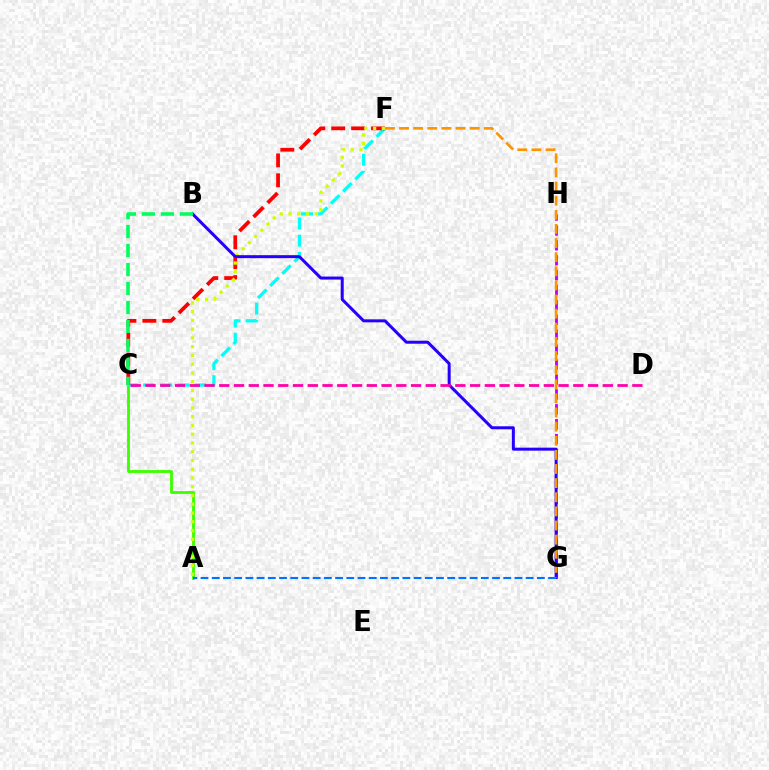{('A', 'C'): [{'color': '#3dff00', 'line_style': 'solid', 'thickness': 2.04}], ('C', 'F'): [{'color': '#00fff6', 'line_style': 'dashed', 'thickness': 2.33}, {'color': '#ff0000', 'line_style': 'dashed', 'thickness': 2.71}], ('A', 'F'): [{'color': '#d1ff00', 'line_style': 'dotted', 'thickness': 2.38}], ('G', 'H'): [{'color': '#b900ff', 'line_style': 'dashed', 'thickness': 2.03}], ('B', 'G'): [{'color': '#2500ff', 'line_style': 'solid', 'thickness': 2.16}], ('A', 'G'): [{'color': '#0074ff', 'line_style': 'dashed', 'thickness': 1.52}], ('F', 'G'): [{'color': '#ff9400', 'line_style': 'dashed', 'thickness': 1.92}], ('C', 'D'): [{'color': '#ff00ac', 'line_style': 'dashed', 'thickness': 2.0}], ('B', 'C'): [{'color': '#00ff5c', 'line_style': 'dashed', 'thickness': 2.58}]}